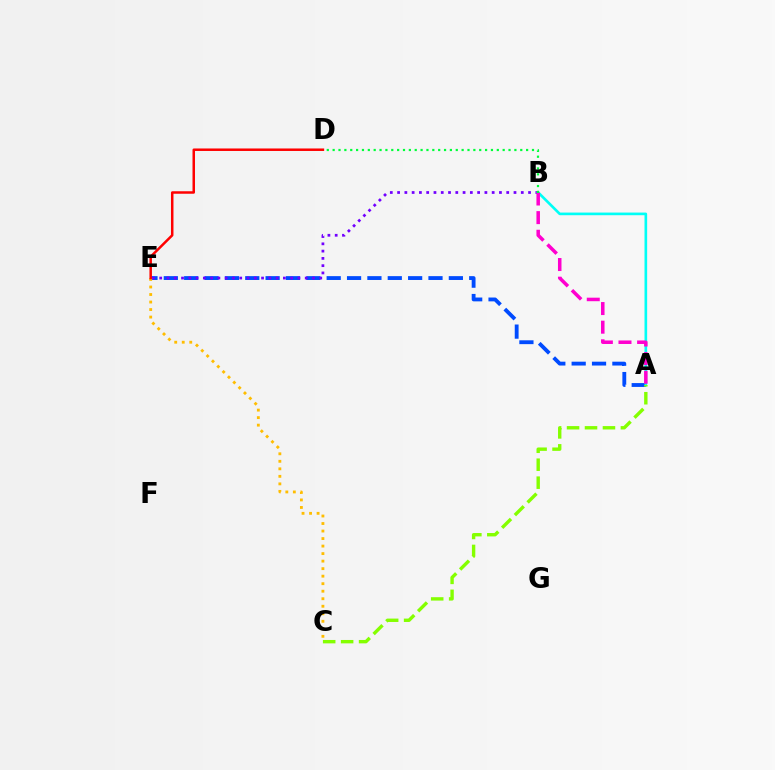{('A', 'E'): [{'color': '#004bff', 'line_style': 'dashed', 'thickness': 2.77}], ('B', 'E'): [{'color': '#7200ff', 'line_style': 'dotted', 'thickness': 1.98}], ('A', 'B'): [{'color': '#00fff6', 'line_style': 'solid', 'thickness': 1.91}, {'color': '#ff00cf', 'line_style': 'dashed', 'thickness': 2.53}], ('C', 'E'): [{'color': '#ffbd00', 'line_style': 'dotted', 'thickness': 2.04}], ('B', 'D'): [{'color': '#00ff39', 'line_style': 'dotted', 'thickness': 1.59}], ('D', 'E'): [{'color': '#ff0000', 'line_style': 'solid', 'thickness': 1.8}], ('A', 'C'): [{'color': '#84ff00', 'line_style': 'dashed', 'thickness': 2.44}]}